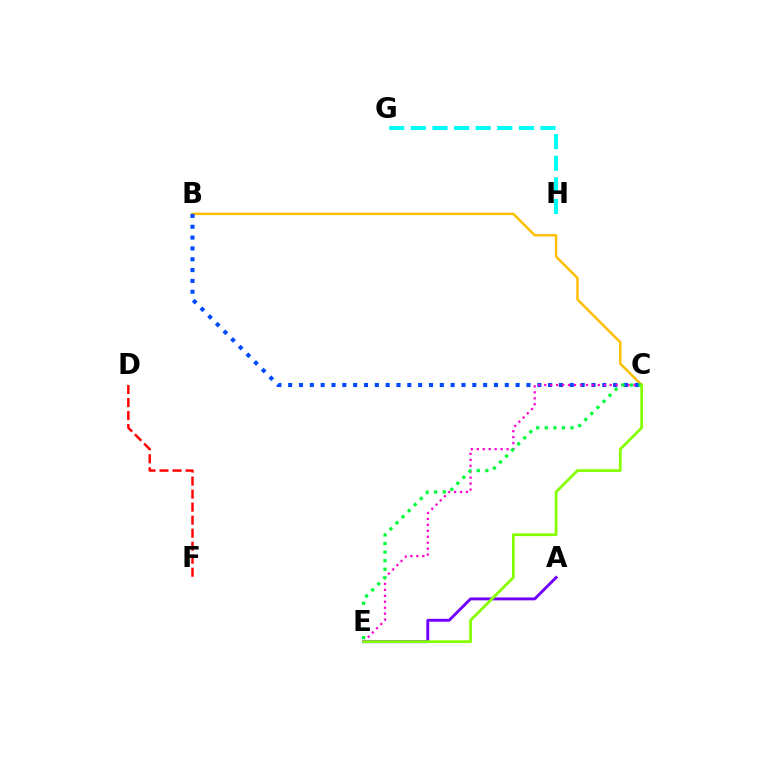{('B', 'C'): [{'color': '#ffbd00', 'line_style': 'solid', 'thickness': 1.77}, {'color': '#004bff', 'line_style': 'dotted', 'thickness': 2.94}], ('A', 'E'): [{'color': '#7200ff', 'line_style': 'solid', 'thickness': 2.09}], ('D', 'F'): [{'color': '#ff0000', 'line_style': 'dashed', 'thickness': 1.77}], ('C', 'E'): [{'color': '#ff00cf', 'line_style': 'dotted', 'thickness': 1.62}, {'color': '#00ff39', 'line_style': 'dotted', 'thickness': 2.33}, {'color': '#84ff00', 'line_style': 'solid', 'thickness': 1.98}], ('G', 'H'): [{'color': '#00fff6', 'line_style': 'dashed', 'thickness': 2.94}]}